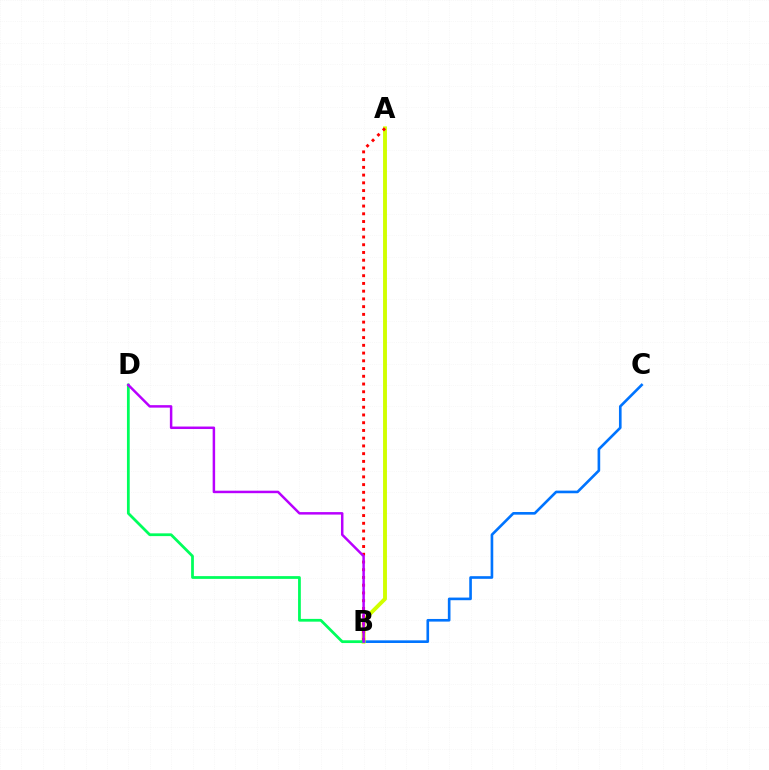{('B', 'C'): [{'color': '#0074ff', 'line_style': 'solid', 'thickness': 1.9}], ('A', 'B'): [{'color': '#d1ff00', 'line_style': 'solid', 'thickness': 2.8}, {'color': '#ff0000', 'line_style': 'dotted', 'thickness': 2.1}], ('B', 'D'): [{'color': '#00ff5c', 'line_style': 'solid', 'thickness': 1.99}, {'color': '#b900ff', 'line_style': 'solid', 'thickness': 1.79}]}